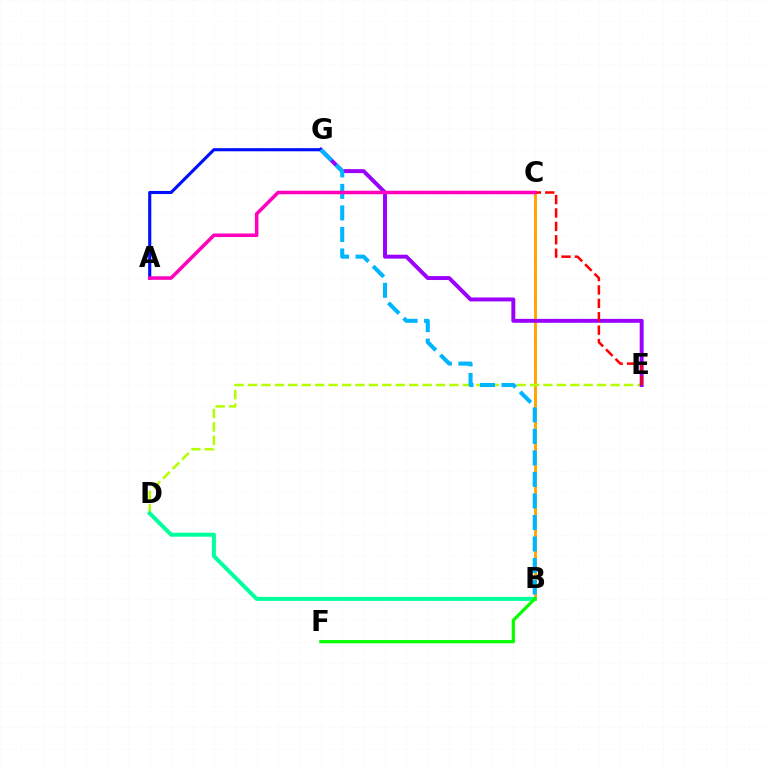{('B', 'C'): [{'color': '#ffa500', 'line_style': 'solid', 'thickness': 2.11}], ('D', 'E'): [{'color': '#b3ff00', 'line_style': 'dashed', 'thickness': 1.82}], ('E', 'G'): [{'color': '#9b00ff', 'line_style': 'solid', 'thickness': 2.83}], ('A', 'G'): [{'color': '#0010ff', 'line_style': 'solid', 'thickness': 2.25}], ('B', 'D'): [{'color': '#00ff9d', 'line_style': 'solid', 'thickness': 2.87}], ('C', 'E'): [{'color': '#ff0000', 'line_style': 'dashed', 'thickness': 1.82}], ('B', 'G'): [{'color': '#00b5ff', 'line_style': 'dashed', 'thickness': 2.92}], ('B', 'F'): [{'color': '#08ff00', 'line_style': 'solid', 'thickness': 2.33}], ('A', 'C'): [{'color': '#ff00bd', 'line_style': 'solid', 'thickness': 2.55}]}